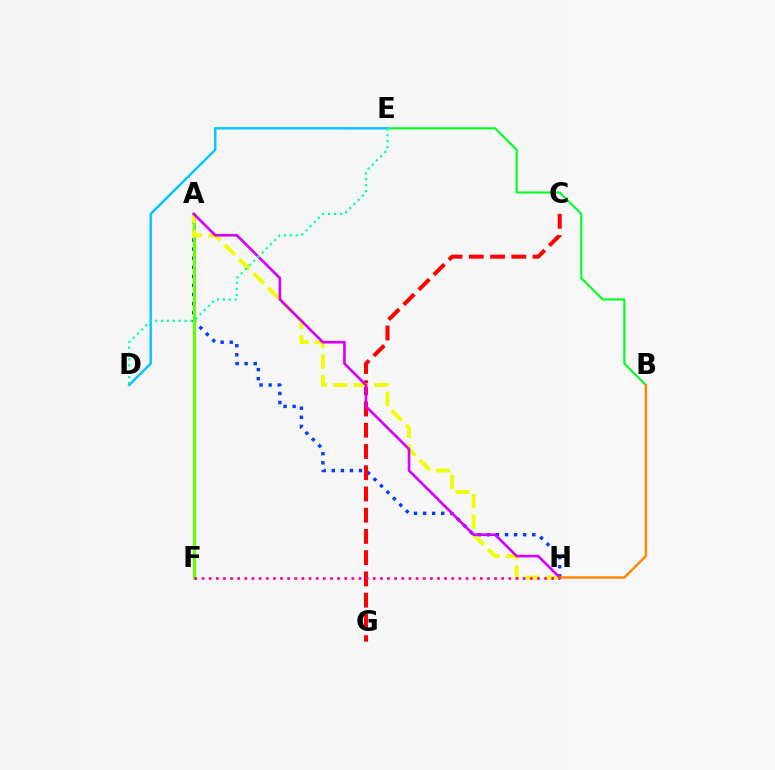{('A', 'H'): [{'color': '#003fff', 'line_style': 'dotted', 'thickness': 2.47}, {'color': '#eeff00', 'line_style': 'dashed', 'thickness': 2.77}, {'color': '#d600ff', 'line_style': 'solid', 'thickness': 1.91}], ('B', 'E'): [{'color': '#00ff27', 'line_style': 'solid', 'thickness': 1.53}], ('A', 'F'): [{'color': '#4f00ff', 'line_style': 'dashed', 'thickness': 2.1}, {'color': '#66ff00', 'line_style': 'solid', 'thickness': 2.22}], ('D', 'E'): [{'color': '#00c7ff', 'line_style': 'solid', 'thickness': 1.75}, {'color': '#00ffaf', 'line_style': 'dotted', 'thickness': 1.6}], ('C', 'G'): [{'color': '#ff0000', 'line_style': 'dashed', 'thickness': 2.89}], ('B', 'H'): [{'color': '#ff8800', 'line_style': 'solid', 'thickness': 1.78}], ('F', 'H'): [{'color': '#ff00a0', 'line_style': 'dotted', 'thickness': 1.94}]}